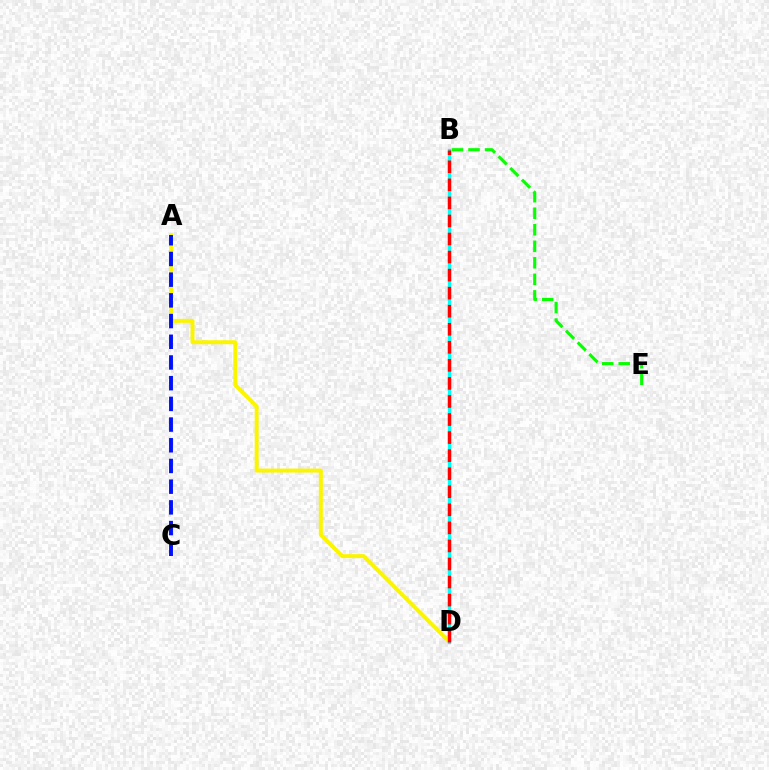{('B', 'D'): [{'color': '#ee00ff', 'line_style': 'solid', 'thickness': 2.23}, {'color': '#00fff6', 'line_style': 'solid', 'thickness': 2.22}, {'color': '#ff0000', 'line_style': 'dashed', 'thickness': 2.45}], ('A', 'D'): [{'color': '#fcf500', 'line_style': 'solid', 'thickness': 2.85}], ('A', 'C'): [{'color': '#0010ff', 'line_style': 'dashed', 'thickness': 2.81}], ('B', 'E'): [{'color': '#08ff00', 'line_style': 'dashed', 'thickness': 2.25}]}